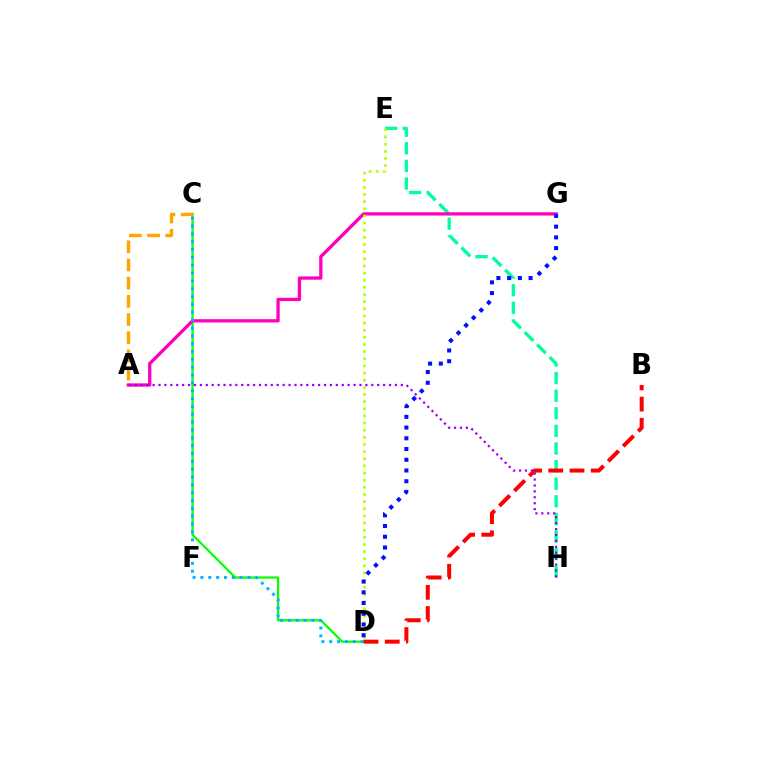{('C', 'D'): [{'color': '#08ff00', 'line_style': 'solid', 'thickness': 1.62}, {'color': '#00b5ff', 'line_style': 'dotted', 'thickness': 2.13}], ('E', 'H'): [{'color': '#00ff9d', 'line_style': 'dashed', 'thickness': 2.39}], ('A', 'G'): [{'color': '#ff00bd', 'line_style': 'solid', 'thickness': 2.37}], ('B', 'D'): [{'color': '#ff0000', 'line_style': 'dashed', 'thickness': 2.88}], ('A', 'H'): [{'color': '#9b00ff', 'line_style': 'dotted', 'thickness': 1.61}], ('D', 'E'): [{'color': '#b3ff00', 'line_style': 'dotted', 'thickness': 1.94}], ('D', 'G'): [{'color': '#0010ff', 'line_style': 'dotted', 'thickness': 2.92}], ('A', 'C'): [{'color': '#ffa500', 'line_style': 'dashed', 'thickness': 2.47}]}